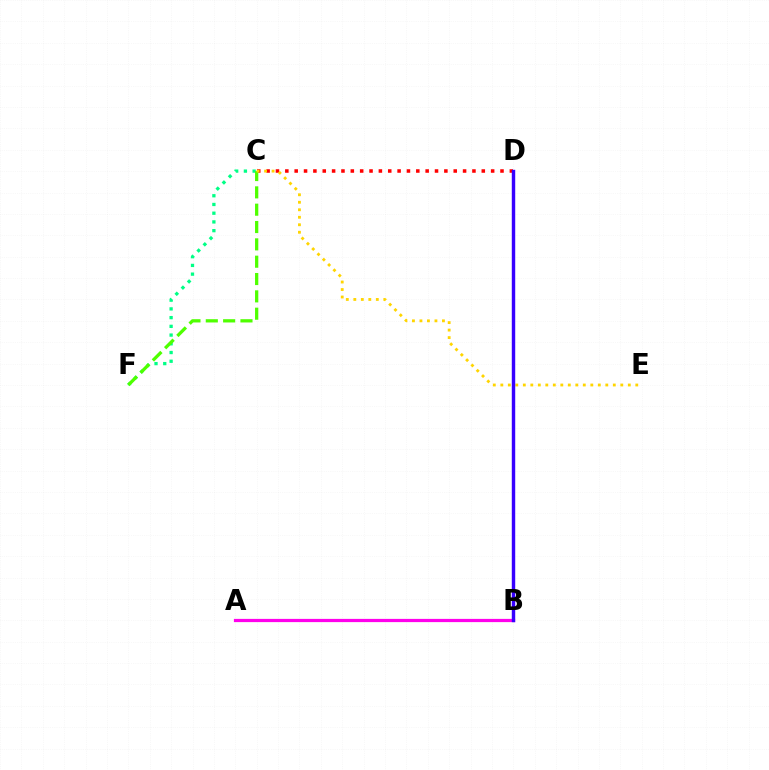{('C', 'D'): [{'color': '#ff0000', 'line_style': 'dotted', 'thickness': 2.54}], ('C', 'F'): [{'color': '#00ff86', 'line_style': 'dotted', 'thickness': 2.37}, {'color': '#4fff00', 'line_style': 'dashed', 'thickness': 2.35}], ('B', 'D'): [{'color': '#009eff', 'line_style': 'dashed', 'thickness': 1.99}, {'color': '#3700ff', 'line_style': 'solid', 'thickness': 2.46}], ('A', 'B'): [{'color': '#ff00ed', 'line_style': 'solid', 'thickness': 2.32}], ('C', 'E'): [{'color': '#ffd500', 'line_style': 'dotted', 'thickness': 2.04}]}